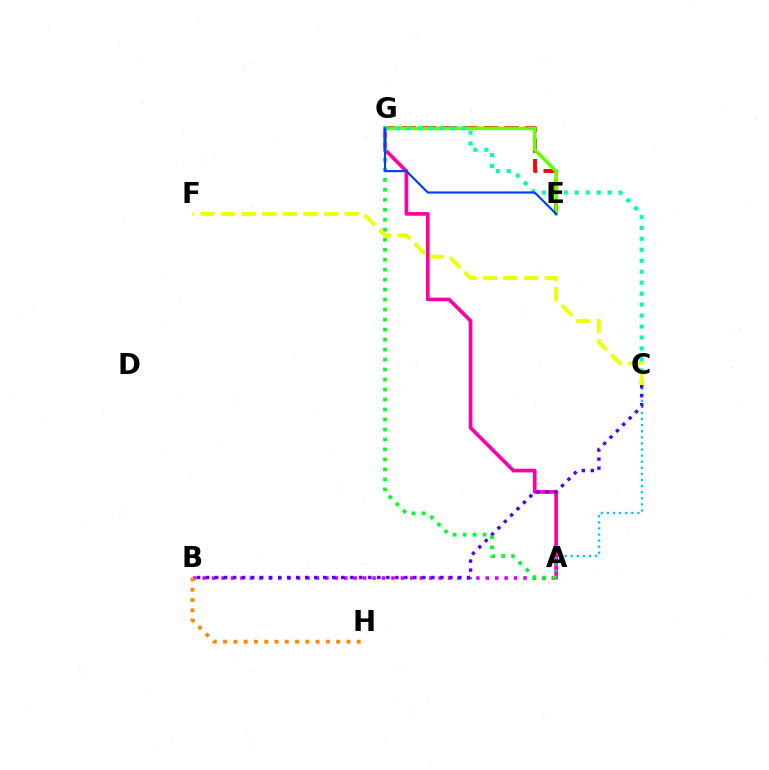{('A', 'G'): [{'color': '#ff00a0', 'line_style': 'solid', 'thickness': 2.64}, {'color': '#00ff27', 'line_style': 'dotted', 'thickness': 2.71}], ('E', 'G'): [{'color': '#ff0000', 'line_style': 'dashed', 'thickness': 2.79}, {'color': '#66ff00', 'line_style': 'solid', 'thickness': 2.56}, {'color': '#003fff', 'line_style': 'solid', 'thickness': 1.57}], ('A', 'C'): [{'color': '#00c7ff', 'line_style': 'dotted', 'thickness': 1.66}], ('A', 'B'): [{'color': '#d600ff', 'line_style': 'dotted', 'thickness': 2.56}], ('B', 'C'): [{'color': '#4f00ff', 'line_style': 'dotted', 'thickness': 2.45}], ('C', 'G'): [{'color': '#00ffaf', 'line_style': 'dotted', 'thickness': 2.98}], ('C', 'F'): [{'color': '#eeff00', 'line_style': 'dashed', 'thickness': 2.8}], ('B', 'H'): [{'color': '#ff8800', 'line_style': 'dotted', 'thickness': 2.79}]}